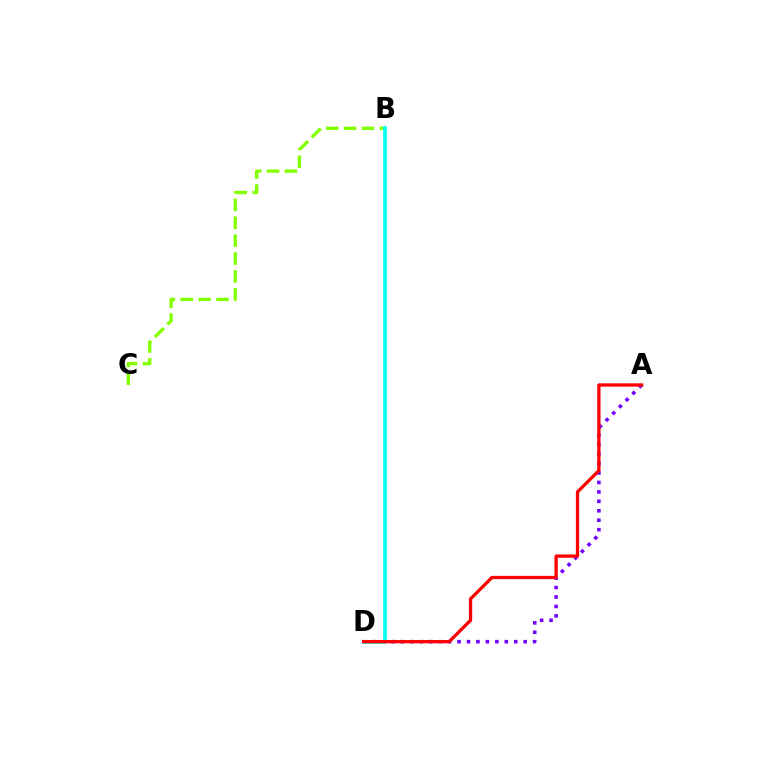{('B', 'C'): [{'color': '#84ff00', 'line_style': 'dashed', 'thickness': 2.43}], ('A', 'D'): [{'color': '#7200ff', 'line_style': 'dotted', 'thickness': 2.57}, {'color': '#ff0000', 'line_style': 'solid', 'thickness': 2.36}], ('B', 'D'): [{'color': '#00fff6', 'line_style': 'solid', 'thickness': 2.65}]}